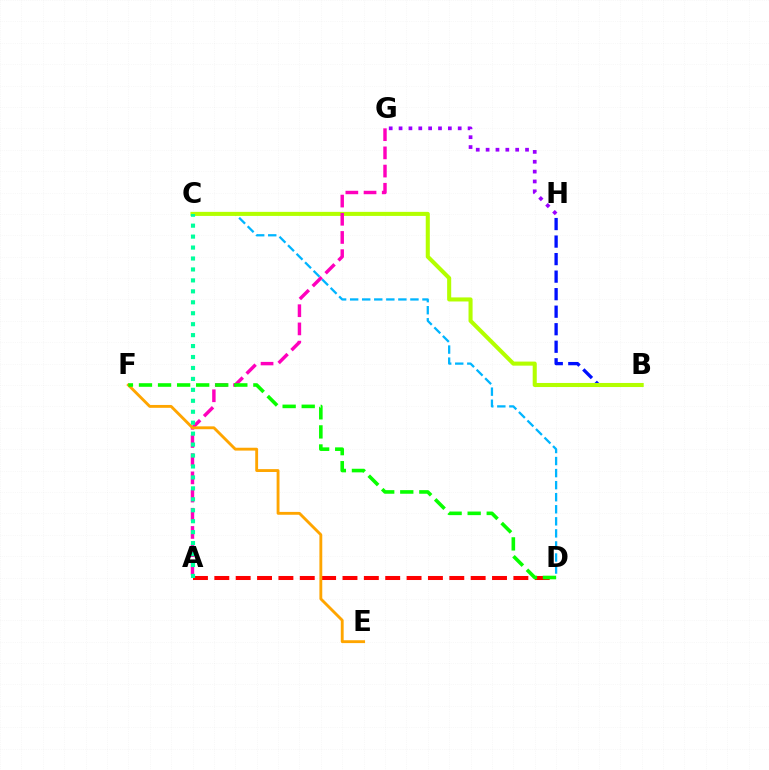{('C', 'D'): [{'color': '#00b5ff', 'line_style': 'dashed', 'thickness': 1.64}], ('B', 'H'): [{'color': '#0010ff', 'line_style': 'dashed', 'thickness': 2.38}], ('B', 'C'): [{'color': '#b3ff00', 'line_style': 'solid', 'thickness': 2.93}], ('G', 'H'): [{'color': '#9b00ff', 'line_style': 'dotted', 'thickness': 2.68}], ('A', 'D'): [{'color': '#ff0000', 'line_style': 'dashed', 'thickness': 2.9}], ('A', 'G'): [{'color': '#ff00bd', 'line_style': 'dashed', 'thickness': 2.47}], ('E', 'F'): [{'color': '#ffa500', 'line_style': 'solid', 'thickness': 2.06}], ('D', 'F'): [{'color': '#08ff00', 'line_style': 'dashed', 'thickness': 2.59}], ('A', 'C'): [{'color': '#00ff9d', 'line_style': 'dotted', 'thickness': 2.97}]}